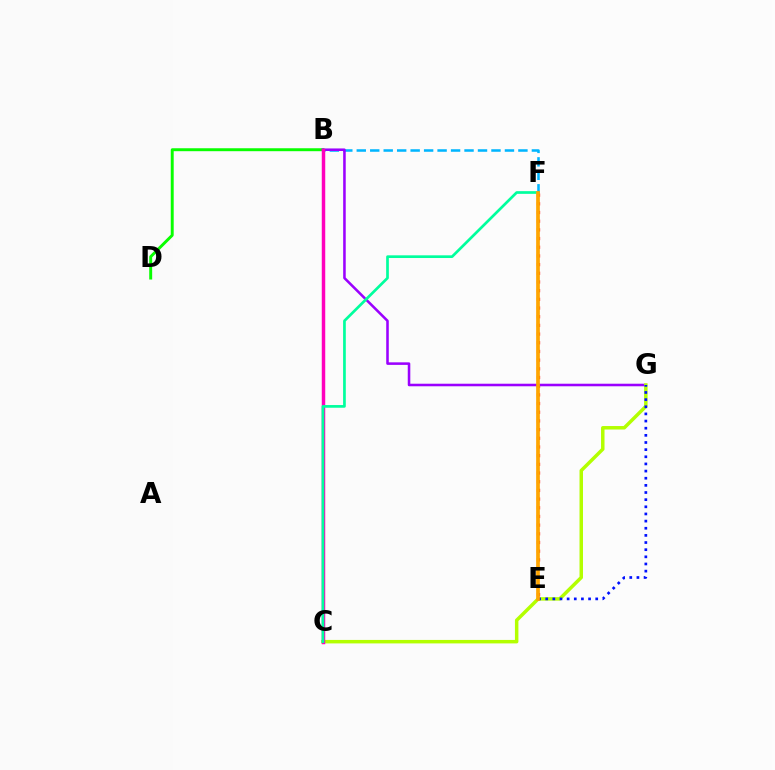{('B', 'D'): [{'color': '#08ff00', 'line_style': 'solid', 'thickness': 2.12}], ('B', 'F'): [{'color': '#00b5ff', 'line_style': 'dashed', 'thickness': 1.83}], ('E', 'F'): [{'color': '#ff0000', 'line_style': 'dotted', 'thickness': 2.36}, {'color': '#ffa500', 'line_style': 'solid', 'thickness': 2.67}], ('B', 'G'): [{'color': '#9b00ff', 'line_style': 'solid', 'thickness': 1.84}], ('C', 'G'): [{'color': '#b3ff00', 'line_style': 'solid', 'thickness': 2.5}], ('E', 'G'): [{'color': '#0010ff', 'line_style': 'dotted', 'thickness': 1.94}], ('B', 'C'): [{'color': '#ff00bd', 'line_style': 'solid', 'thickness': 2.49}], ('C', 'F'): [{'color': '#00ff9d', 'line_style': 'solid', 'thickness': 1.94}]}